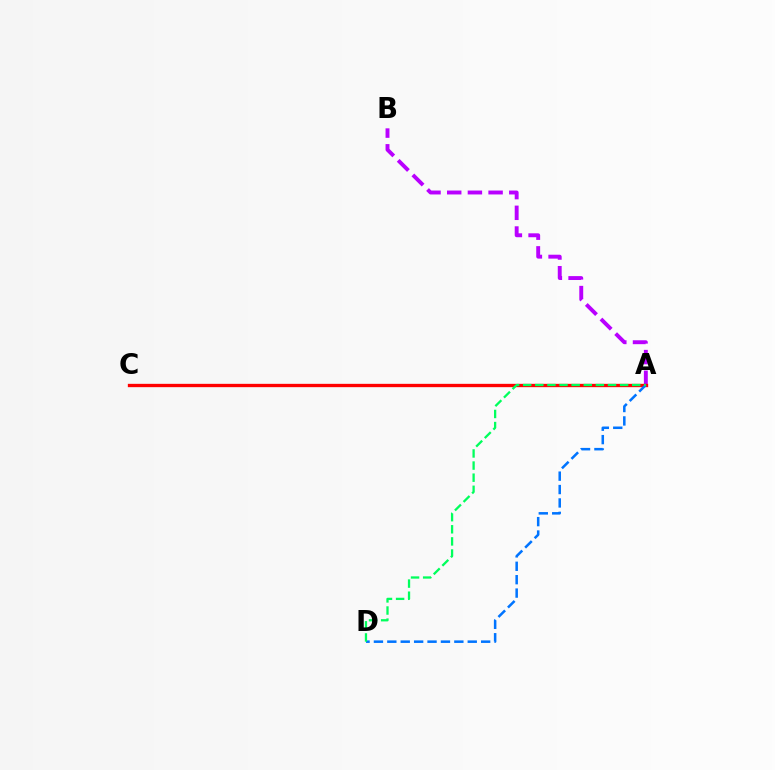{('A', 'B'): [{'color': '#b900ff', 'line_style': 'dashed', 'thickness': 2.81}], ('A', 'C'): [{'color': '#d1ff00', 'line_style': 'solid', 'thickness': 1.9}, {'color': '#ff0000', 'line_style': 'solid', 'thickness': 2.4}], ('A', 'D'): [{'color': '#0074ff', 'line_style': 'dashed', 'thickness': 1.82}, {'color': '#00ff5c', 'line_style': 'dashed', 'thickness': 1.65}]}